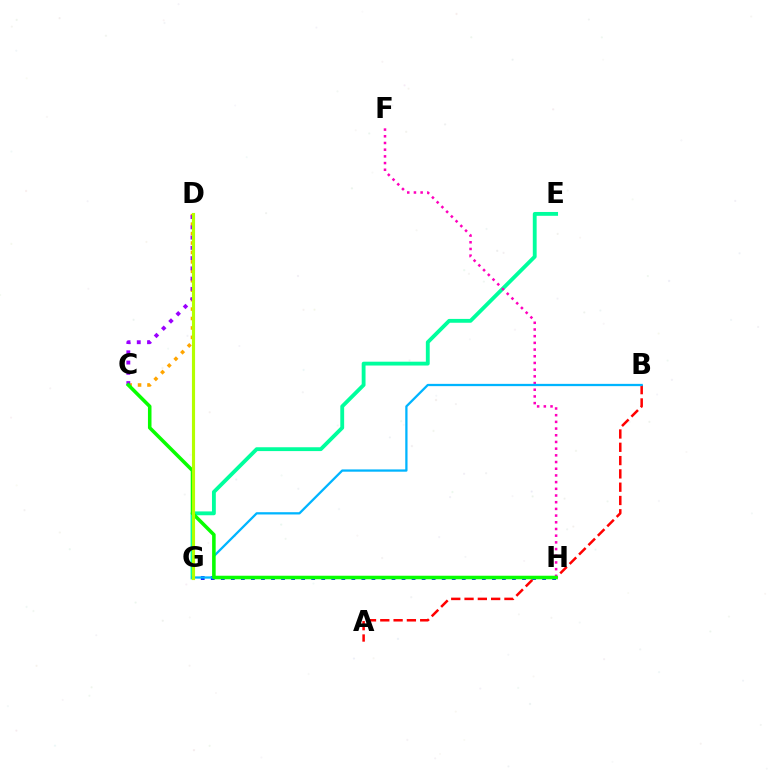{('A', 'B'): [{'color': '#ff0000', 'line_style': 'dashed', 'thickness': 1.81}], ('G', 'H'): [{'color': '#0010ff', 'line_style': 'dotted', 'thickness': 2.73}], ('E', 'G'): [{'color': '#00ff9d', 'line_style': 'solid', 'thickness': 2.77}], ('C', 'D'): [{'color': '#ffa500', 'line_style': 'dotted', 'thickness': 2.56}, {'color': '#9b00ff', 'line_style': 'dotted', 'thickness': 2.79}], ('F', 'H'): [{'color': '#ff00bd', 'line_style': 'dotted', 'thickness': 1.82}], ('B', 'G'): [{'color': '#00b5ff', 'line_style': 'solid', 'thickness': 1.64}], ('C', 'H'): [{'color': '#08ff00', 'line_style': 'solid', 'thickness': 2.56}], ('D', 'G'): [{'color': '#b3ff00', 'line_style': 'solid', 'thickness': 2.26}]}